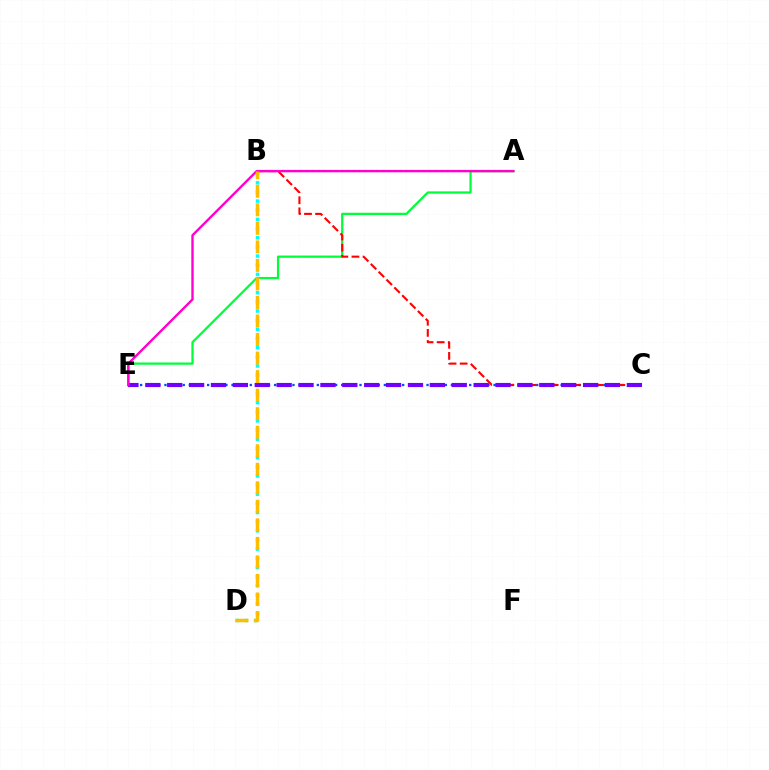{('A', 'E'): [{'color': '#00ff39', 'line_style': 'solid', 'thickness': 1.62}, {'color': '#ff00cf', 'line_style': 'solid', 'thickness': 1.71}], ('C', 'E'): [{'color': '#004bff', 'line_style': 'dotted', 'thickness': 1.66}, {'color': '#7200ff', 'line_style': 'dashed', 'thickness': 2.97}], ('A', 'B'): [{'color': '#84ff00', 'line_style': 'dotted', 'thickness': 1.59}], ('B', 'C'): [{'color': '#ff0000', 'line_style': 'dashed', 'thickness': 1.51}], ('B', 'D'): [{'color': '#00fff6', 'line_style': 'dotted', 'thickness': 2.49}, {'color': '#ffbd00', 'line_style': 'dashed', 'thickness': 2.52}]}